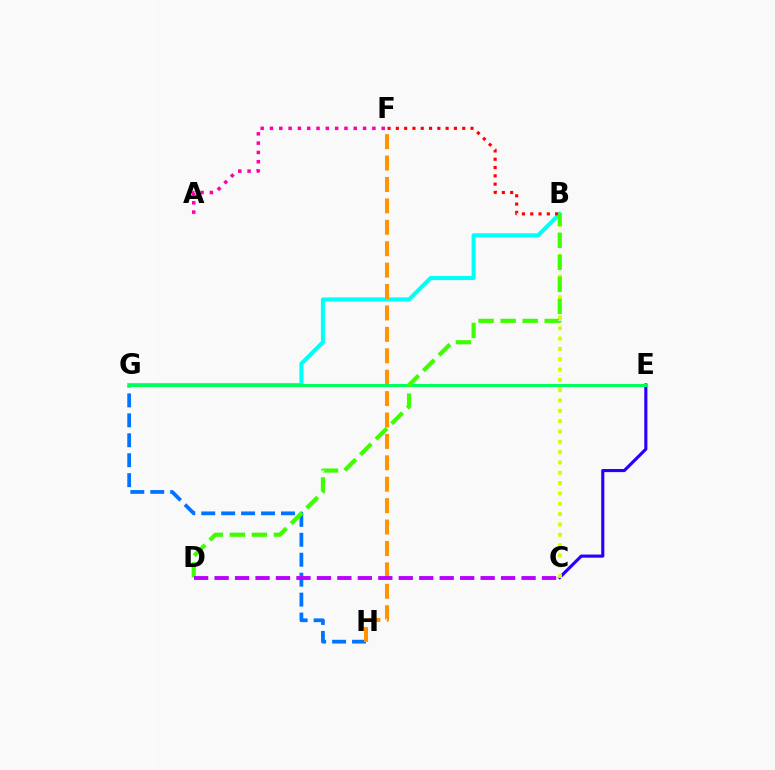{('G', 'H'): [{'color': '#0074ff', 'line_style': 'dashed', 'thickness': 2.71}], ('B', 'G'): [{'color': '#00fff6', 'line_style': 'solid', 'thickness': 2.91}], ('C', 'E'): [{'color': '#2500ff', 'line_style': 'solid', 'thickness': 2.24}], ('F', 'H'): [{'color': '#ff9400', 'line_style': 'dashed', 'thickness': 2.91}], ('B', 'F'): [{'color': '#ff0000', 'line_style': 'dotted', 'thickness': 2.25}], ('E', 'G'): [{'color': '#00ff5c', 'line_style': 'solid', 'thickness': 2.21}], ('B', 'C'): [{'color': '#d1ff00', 'line_style': 'dotted', 'thickness': 2.81}], ('B', 'D'): [{'color': '#3dff00', 'line_style': 'dashed', 'thickness': 2.99}], ('C', 'D'): [{'color': '#b900ff', 'line_style': 'dashed', 'thickness': 2.78}], ('A', 'F'): [{'color': '#ff00ac', 'line_style': 'dotted', 'thickness': 2.53}]}